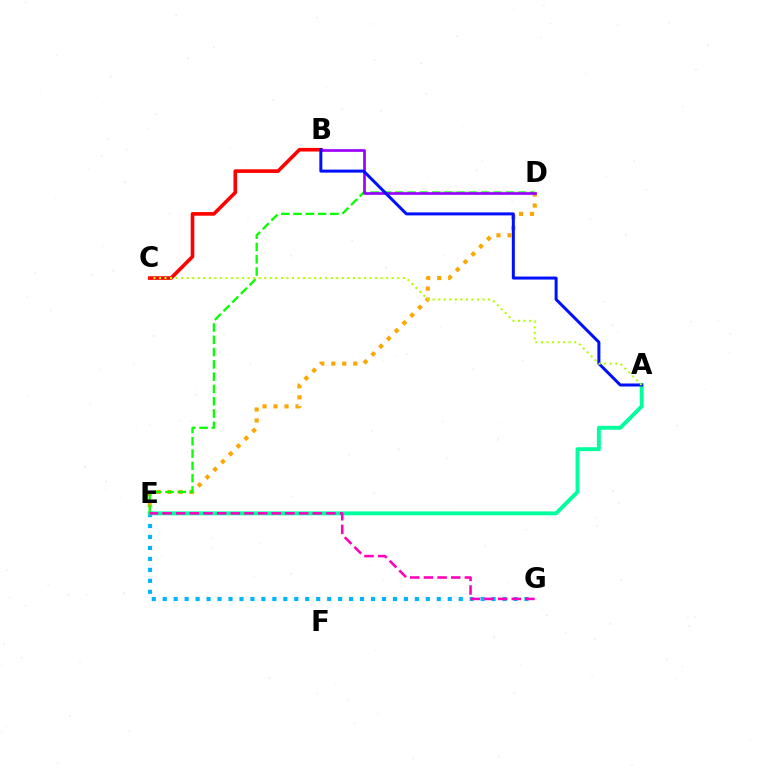{('D', 'E'): [{'color': '#ffa500', 'line_style': 'dotted', 'thickness': 2.99}, {'color': '#08ff00', 'line_style': 'dashed', 'thickness': 1.67}], ('E', 'G'): [{'color': '#00b5ff', 'line_style': 'dotted', 'thickness': 2.98}, {'color': '#ff00bd', 'line_style': 'dashed', 'thickness': 1.86}], ('A', 'E'): [{'color': '#00ff9d', 'line_style': 'solid', 'thickness': 2.8}], ('B', 'C'): [{'color': '#ff0000', 'line_style': 'solid', 'thickness': 2.6}], ('B', 'D'): [{'color': '#9b00ff', 'line_style': 'solid', 'thickness': 1.93}], ('A', 'B'): [{'color': '#0010ff', 'line_style': 'solid', 'thickness': 2.16}], ('A', 'C'): [{'color': '#b3ff00', 'line_style': 'dotted', 'thickness': 1.51}]}